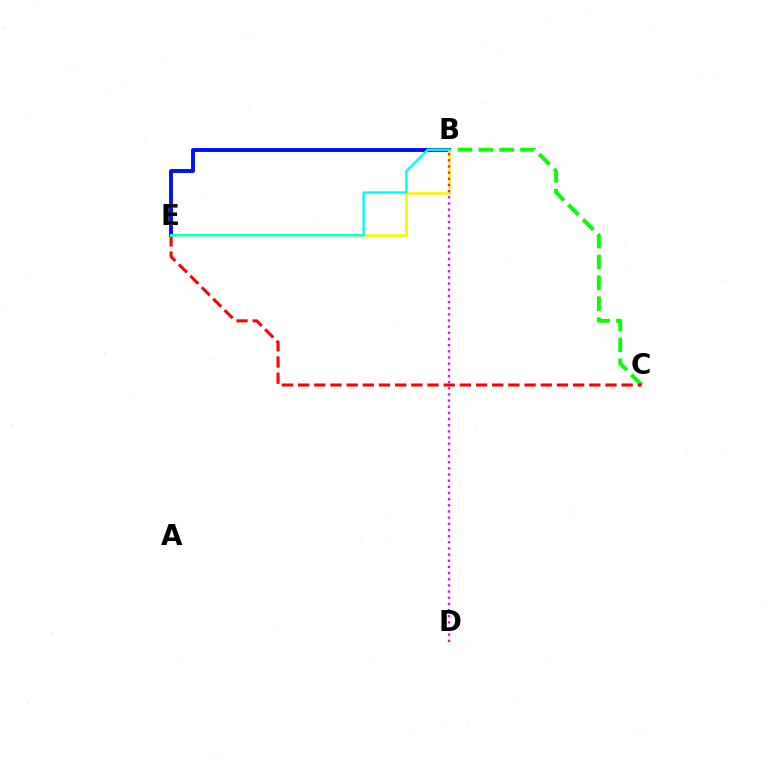{('B', 'C'): [{'color': '#08ff00', 'line_style': 'dashed', 'thickness': 2.83}], ('B', 'E'): [{'color': '#0010ff', 'line_style': 'solid', 'thickness': 2.81}, {'color': '#fcf500', 'line_style': 'solid', 'thickness': 1.89}, {'color': '#00fff6', 'line_style': 'solid', 'thickness': 1.74}], ('C', 'E'): [{'color': '#ff0000', 'line_style': 'dashed', 'thickness': 2.2}], ('B', 'D'): [{'color': '#ee00ff', 'line_style': 'dotted', 'thickness': 1.67}]}